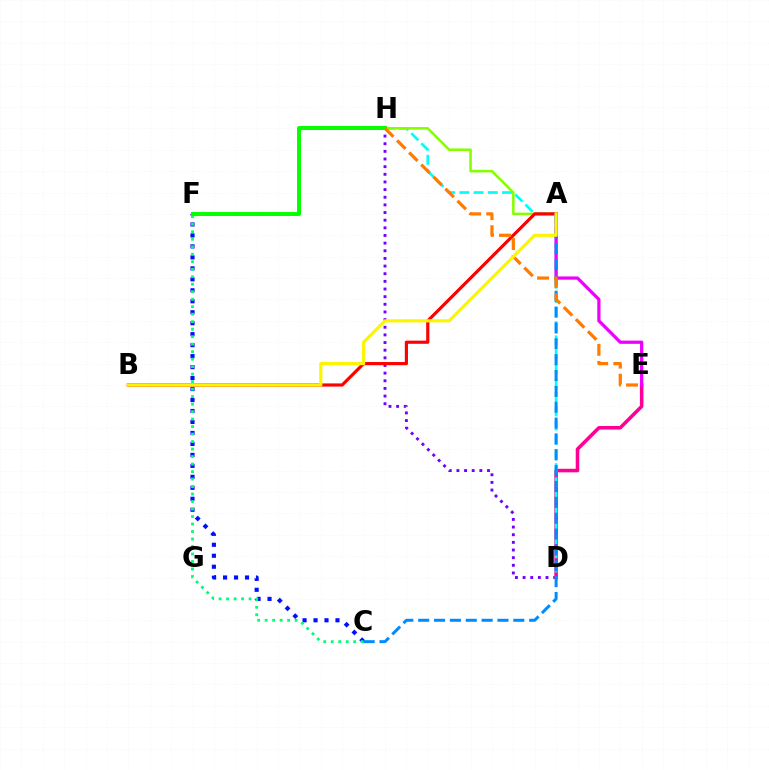{('C', 'F'): [{'color': '#0010ff', 'line_style': 'dotted', 'thickness': 2.98}, {'color': '#00ff74', 'line_style': 'dotted', 'thickness': 2.04}], ('D', 'H'): [{'color': '#7200ff', 'line_style': 'dotted', 'thickness': 2.08}, {'color': '#00fff6', 'line_style': 'dashed', 'thickness': 1.93}], ('D', 'E'): [{'color': '#ff0094', 'line_style': 'solid', 'thickness': 2.56}], ('A', 'H'): [{'color': '#84ff00', 'line_style': 'solid', 'thickness': 1.83}], ('A', 'E'): [{'color': '#ee00ff', 'line_style': 'solid', 'thickness': 2.33}], ('A', 'B'): [{'color': '#ff0000', 'line_style': 'solid', 'thickness': 2.28}, {'color': '#fcf500', 'line_style': 'solid', 'thickness': 2.27}], ('F', 'H'): [{'color': '#08ff00', 'line_style': 'solid', 'thickness': 2.86}], ('A', 'C'): [{'color': '#008cff', 'line_style': 'dashed', 'thickness': 2.15}], ('E', 'H'): [{'color': '#ff7c00', 'line_style': 'dashed', 'thickness': 2.32}]}